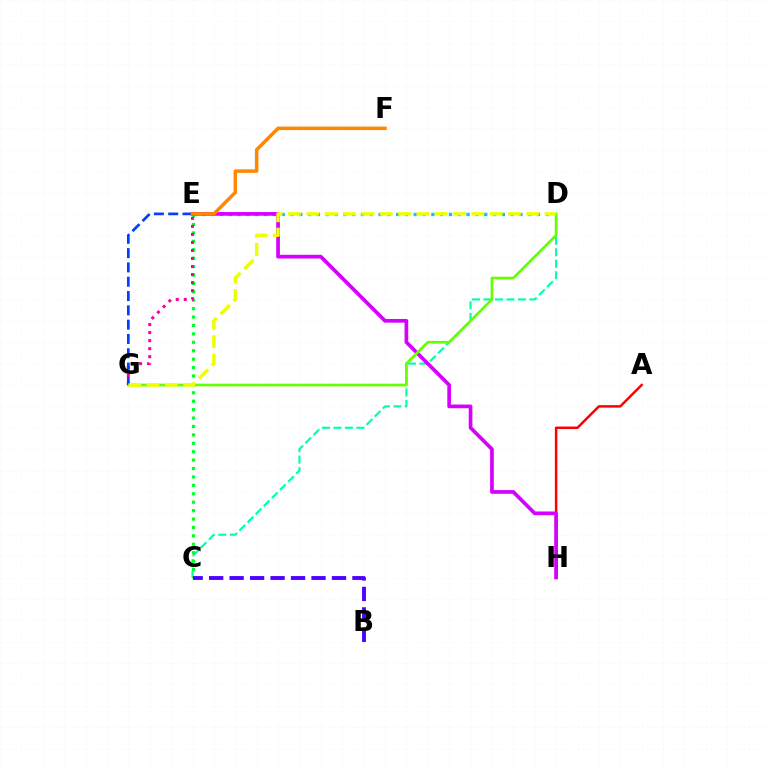{('C', 'D'): [{'color': '#00ffaf', 'line_style': 'dashed', 'thickness': 1.56}], ('A', 'H'): [{'color': '#ff0000', 'line_style': 'solid', 'thickness': 1.79}], ('D', 'E'): [{'color': '#00c7ff', 'line_style': 'dotted', 'thickness': 2.39}], ('C', 'E'): [{'color': '#00ff27', 'line_style': 'dotted', 'thickness': 2.29}], ('E', 'H'): [{'color': '#d600ff', 'line_style': 'solid', 'thickness': 2.67}], ('D', 'G'): [{'color': '#66ff00', 'line_style': 'solid', 'thickness': 1.93}, {'color': '#eeff00', 'line_style': 'dashed', 'thickness': 2.49}], ('E', 'G'): [{'color': '#ff00a0', 'line_style': 'dotted', 'thickness': 2.18}, {'color': '#003fff', 'line_style': 'dashed', 'thickness': 1.94}], ('B', 'C'): [{'color': '#4f00ff', 'line_style': 'dashed', 'thickness': 2.78}], ('E', 'F'): [{'color': '#ff8800', 'line_style': 'solid', 'thickness': 2.52}]}